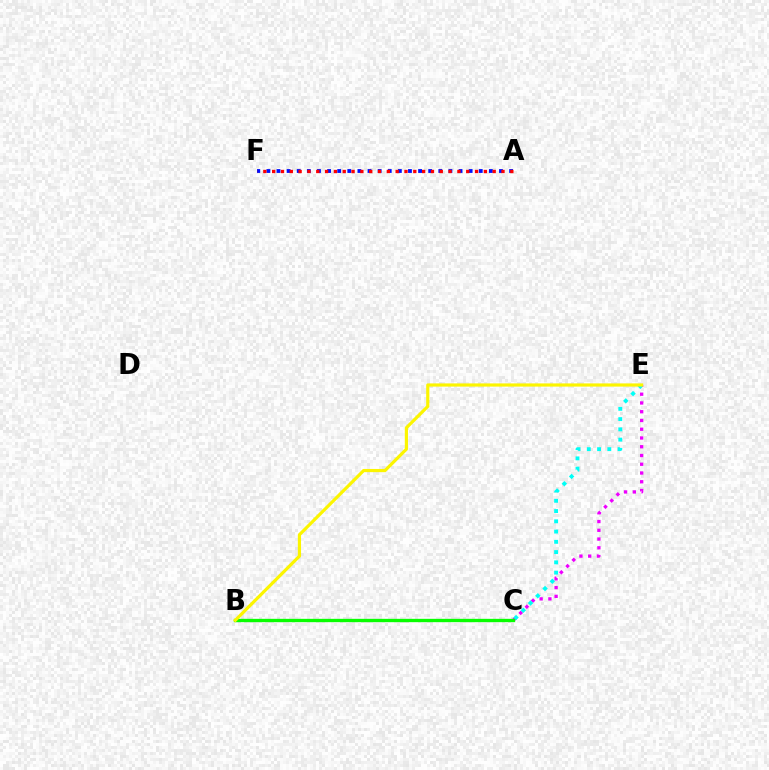{('C', 'E'): [{'color': '#ee00ff', 'line_style': 'dotted', 'thickness': 2.38}, {'color': '#00fff6', 'line_style': 'dotted', 'thickness': 2.79}], ('A', 'F'): [{'color': '#0010ff', 'line_style': 'dotted', 'thickness': 2.75}, {'color': '#ff0000', 'line_style': 'dotted', 'thickness': 2.4}], ('B', 'C'): [{'color': '#08ff00', 'line_style': 'solid', 'thickness': 2.4}], ('B', 'E'): [{'color': '#fcf500', 'line_style': 'solid', 'thickness': 2.3}]}